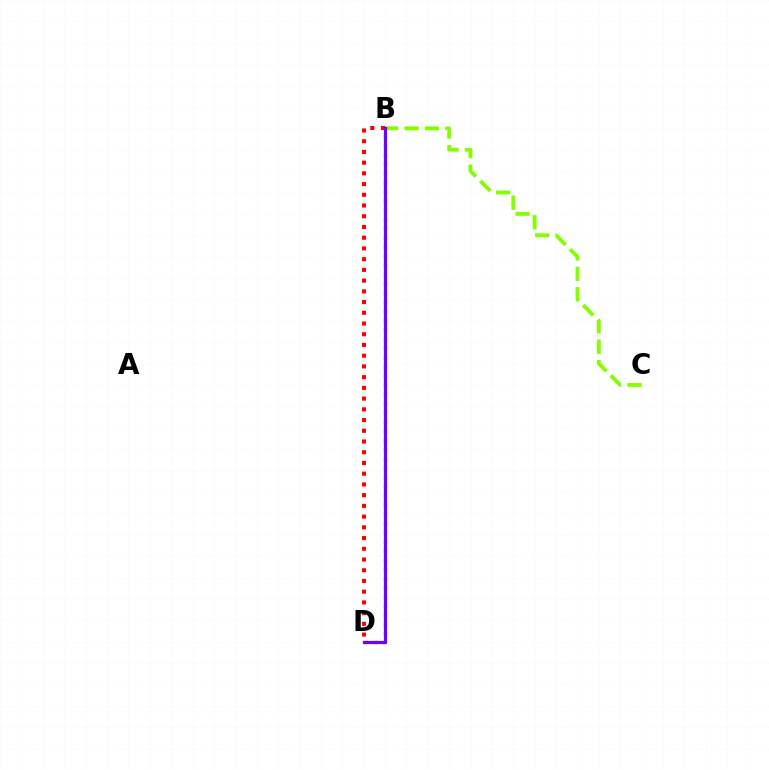{('B', 'D'): [{'color': '#00fff6', 'line_style': 'dotted', 'thickness': 2.5}, {'color': '#ff0000', 'line_style': 'dotted', 'thickness': 2.91}, {'color': '#7200ff', 'line_style': 'solid', 'thickness': 2.34}], ('B', 'C'): [{'color': '#84ff00', 'line_style': 'dashed', 'thickness': 2.78}]}